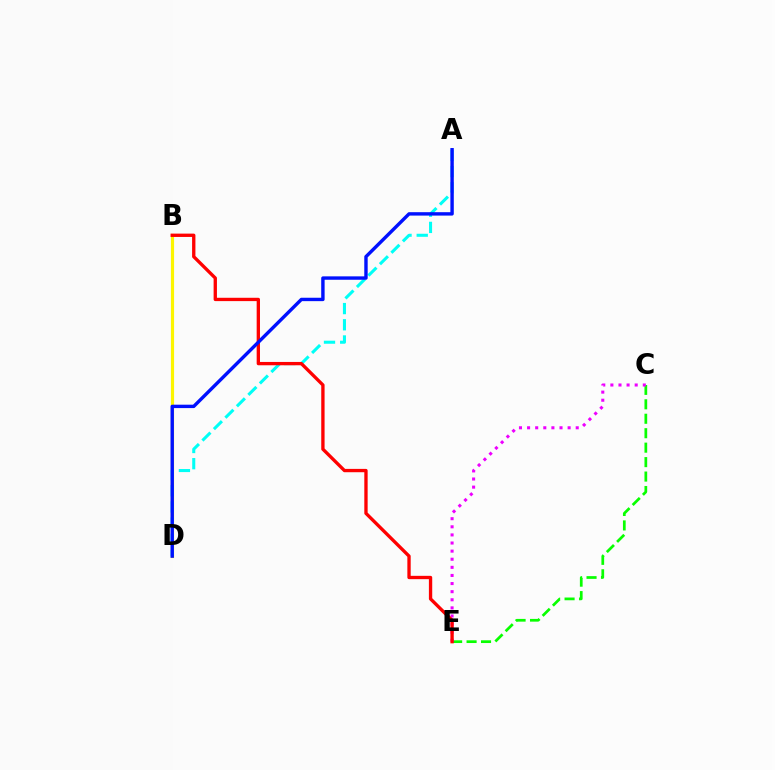{('B', 'D'): [{'color': '#fcf500', 'line_style': 'solid', 'thickness': 2.28}], ('C', 'E'): [{'color': '#08ff00', 'line_style': 'dashed', 'thickness': 1.96}, {'color': '#ee00ff', 'line_style': 'dotted', 'thickness': 2.2}], ('A', 'D'): [{'color': '#00fff6', 'line_style': 'dashed', 'thickness': 2.2}, {'color': '#0010ff', 'line_style': 'solid', 'thickness': 2.45}], ('B', 'E'): [{'color': '#ff0000', 'line_style': 'solid', 'thickness': 2.4}]}